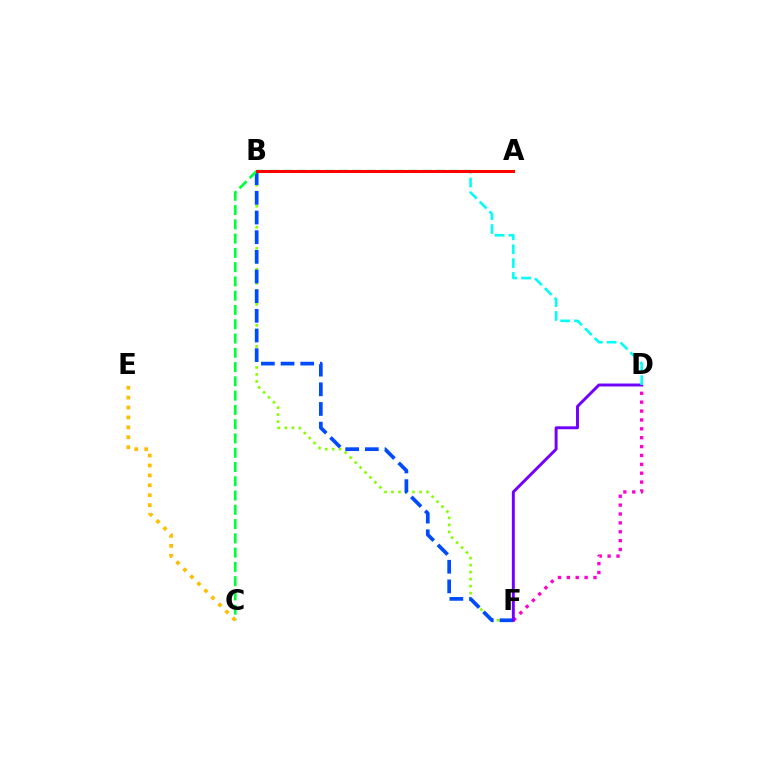{('B', 'F'): [{'color': '#84ff00', 'line_style': 'dotted', 'thickness': 1.9}, {'color': '#004bff', 'line_style': 'dashed', 'thickness': 2.67}], ('B', 'C'): [{'color': '#00ff39', 'line_style': 'dashed', 'thickness': 1.94}], ('C', 'E'): [{'color': '#ffbd00', 'line_style': 'dotted', 'thickness': 2.69}], ('D', 'F'): [{'color': '#ff00cf', 'line_style': 'dotted', 'thickness': 2.41}, {'color': '#7200ff', 'line_style': 'solid', 'thickness': 2.11}], ('B', 'D'): [{'color': '#00fff6', 'line_style': 'dashed', 'thickness': 1.88}], ('A', 'B'): [{'color': '#ff0000', 'line_style': 'solid', 'thickness': 2.19}]}